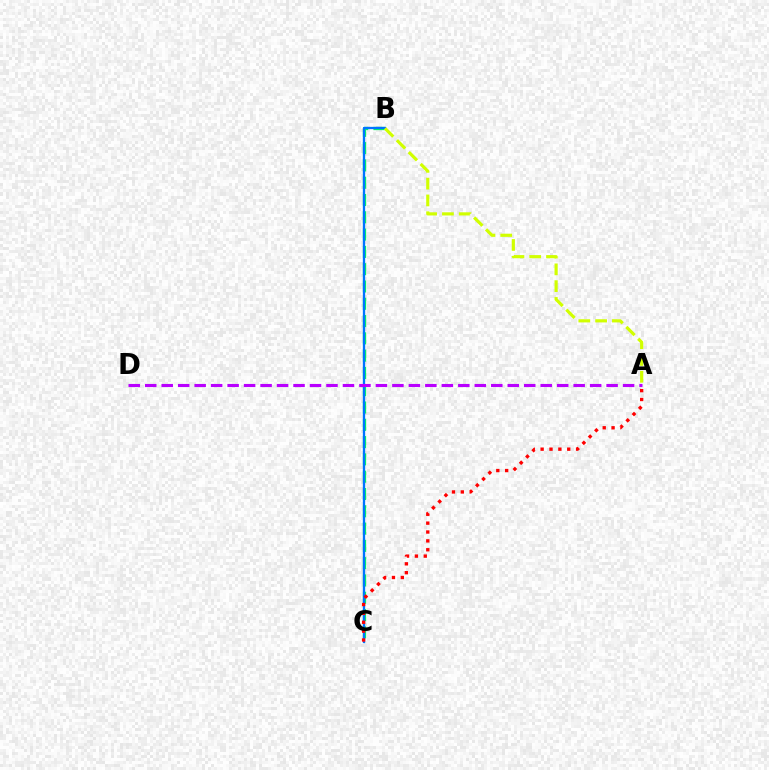{('B', 'C'): [{'color': '#00ff5c', 'line_style': 'dashed', 'thickness': 2.35}, {'color': '#0074ff', 'line_style': 'solid', 'thickness': 1.67}], ('A', 'C'): [{'color': '#ff0000', 'line_style': 'dotted', 'thickness': 2.41}], ('A', 'B'): [{'color': '#d1ff00', 'line_style': 'dashed', 'thickness': 2.28}], ('A', 'D'): [{'color': '#b900ff', 'line_style': 'dashed', 'thickness': 2.24}]}